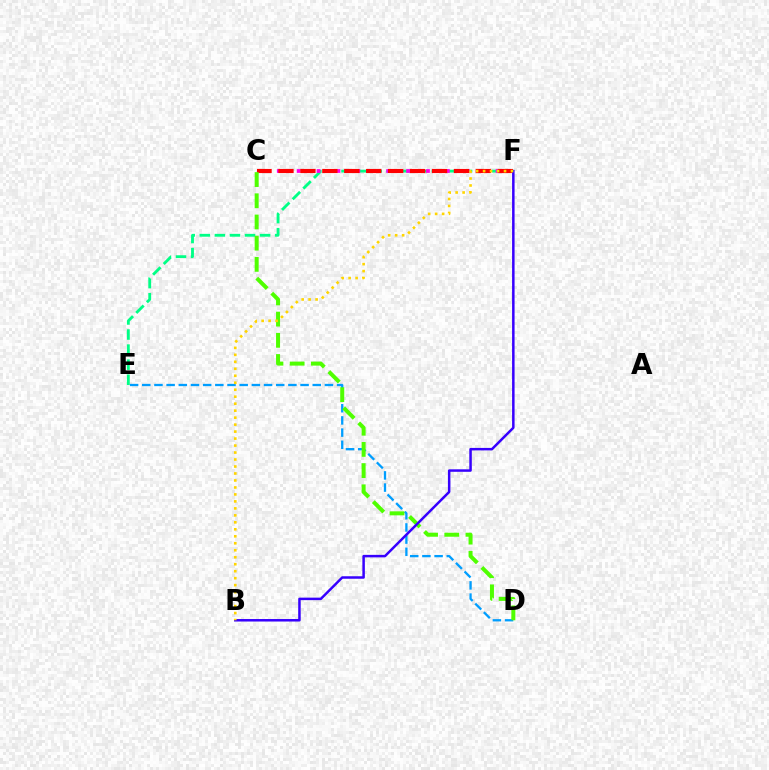{('D', 'E'): [{'color': '#009eff', 'line_style': 'dashed', 'thickness': 1.65}], ('E', 'F'): [{'color': '#00ff86', 'line_style': 'dashed', 'thickness': 2.05}], ('C', 'F'): [{'color': '#ff00ed', 'line_style': 'dotted', 'thickness': 2.7}, {'color': '#ff0000', 'line_style': 'dashed', 'thickness': 2.98}], ('C', 'D'): [{'color': '#4fff00', 'line_style': 'dashed', 'thickness': 2.88}], ('B', 'F'): [{'color': '#3700ff', 'line_style': 'solid', 'thickness': 1.8}, {'color': '#ffd500', 'line_style': 'dotted', 'thickness': 1.9}]}